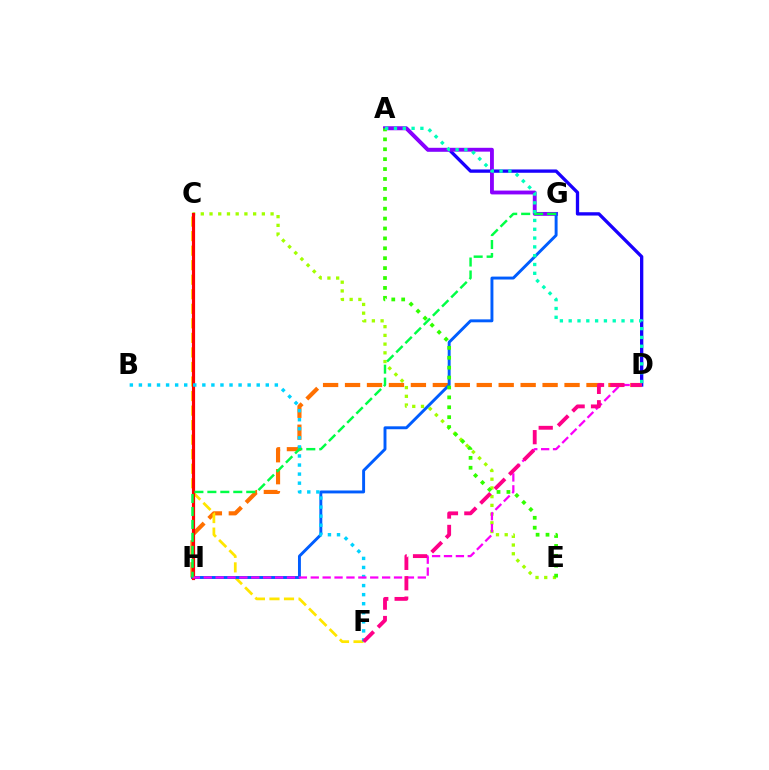{('A', 'D'): [{'color': '#1900ff', 'line_style': 'solid', 'thickness': 2.39}, {'color': '#00ffbb', 'line_style': 'dotted', 'thickness': 2.39}], ('A', 'G'): [{'color': '#8a00ff', 'line_style': 'solid', 'thickness': 2.76}], ('D', 'H'): [{'color': '#ff7000', 'line_style': 'dashed', 'thickness': 2.98}, {'color': '#fa00f9', 'line_style': 'dashed', 'thickness': 1.62}], ('C', 'E'): [{'color': '#a2ff00', 'line_style': 'dotted', 'thickness': 2.37}], ('C', 'F'): [{'color': '#ffe600', 'line_style': 'dashed', 'thickness': 1.98}], ('G', 'H'): [{'color': '#005dff', 'line_style': 'solid', 'thickness': 2.1}, {'color': '#00ff45', 'line_style': 'dashed', 'thickness': 1.76}], ('C', 'H'): [{'color': '#ff0000', 'line_style': 'solid', 'thickness': 2.29}], ('B', 'F'): [{'color': '#00d3ff', 'line_style': 'dotted', 'thickness': 2.46}], ('D', 'F'): [{'color': '#ff0088', 'line_style': 'dashed', 'thickness': 2.77}], ('A', 'E'): [{'color': '#31ff00', 'line_style': 'dotted', 'thickness': 2.69}]}